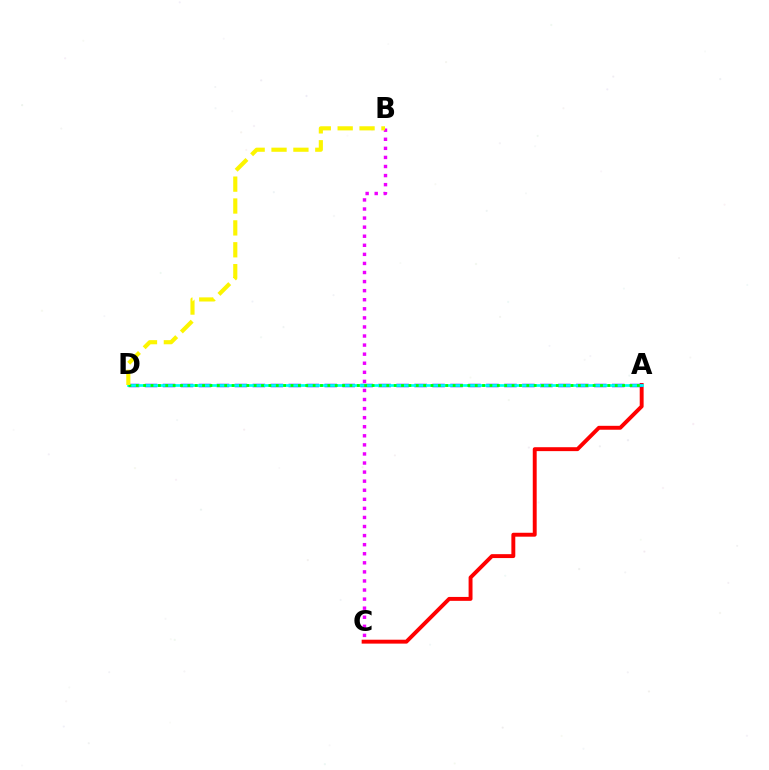{('A', 'C'): [{'color': '#ff0000', 'line_style': 'solid', 'thickness': 2.82}], ('A', 'D'): [{'color': '#0010ff', 'line_style': 'dashed', 'thickness': 2.44}, {'color': '#00fff6', 'line_style': 'solid', 'thickness': 1.96}, {'color': '#08ff00', 'line_style': 'dotted', 'thickness': 2.0}], ('B', 'C'): [{'color': '#ee00ff', 'line_style': 'dotted', 'thickness': 2.46}], ('B', 'D'): [{'color': '#fcf500', 'line_style': 'dashed', 'thickness': 2.97}]}